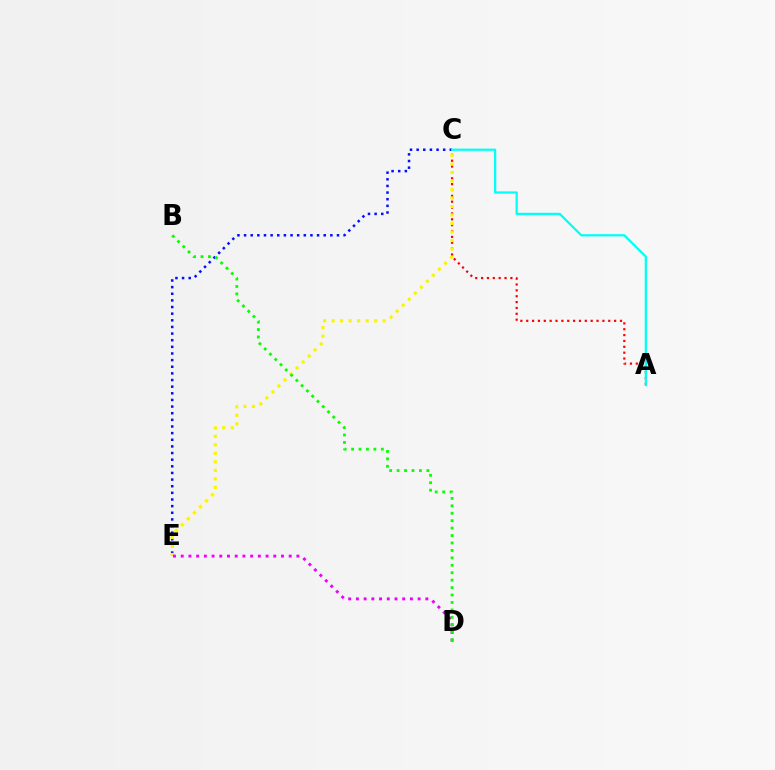{('A', 'C'): [{'color': '#ff0000', 'line_style': 'dotted', 'thickness': 1.59}, {'color': '#00fff6', 'line_style': 'solid', 'thickness': 1.62}], ('C', 'E'): [{'color': '#0010ff', 'line_style': 'dotted', 'thickness': 1.8}, {'color': '#fcf500', 'line_style': 'dotted', 'thickness': 2.31}], ('D', 'E'): [{'color': '#ee00ff', 'line_style': 'dotted', 'thickness': 2.1}], ('B', 'D'): [{'color': '#08ff00', 'line_style': 'dotted', 'thickness': 2.02}]}